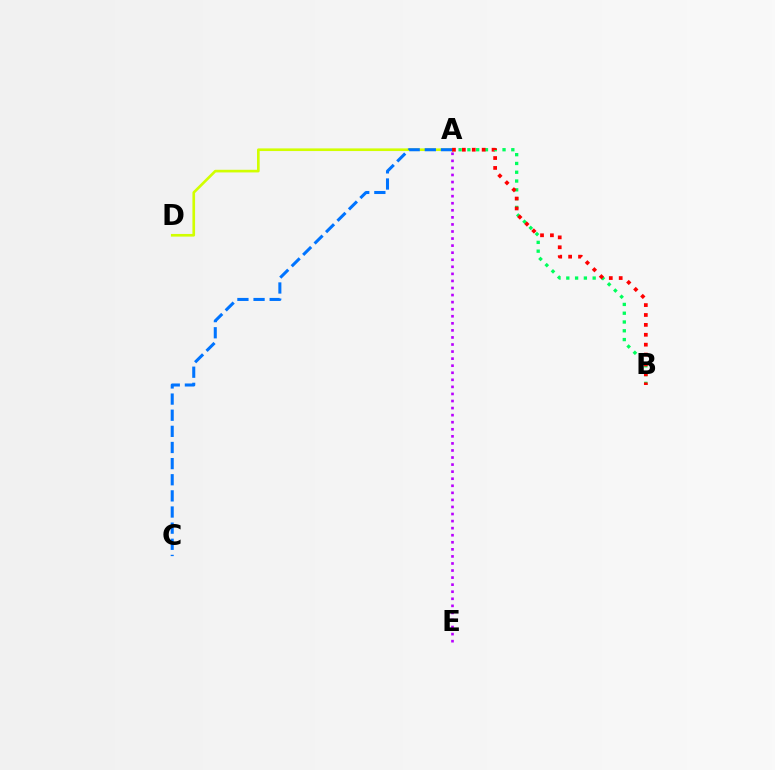{('A', 'D'): [{'color': '#d1ff00', 'line_style': 'solid', 'thickness': 1.91}], ('A', 'B'): [{'color': '#00ff5c', 'line_style': 'dotted', 'thickness': 2.39}, {'color': '#ff0000', 'line_style': 'dotted', 'thickness': 2.69}], ('A', 'E'): [{'color': '#b900ff', 'line_style': 'dotted', 'thickness': 1.92}], ('A', 'C'): [{'color': '#0074ff', 'line_style': 'dashed', 'thickness': 2.19}]}